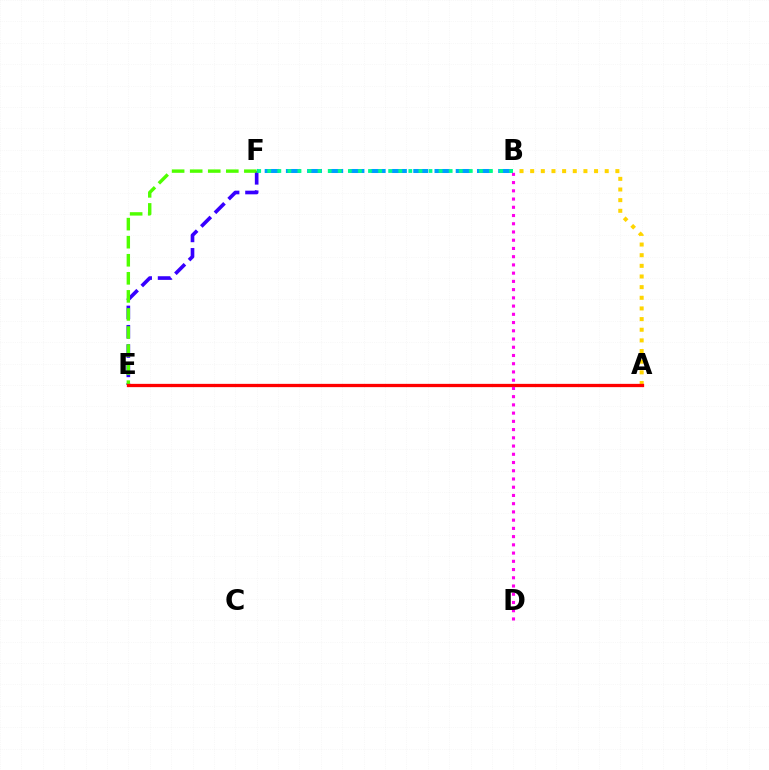{('E', 'F'): [{'color': '#3700ff', 'line_style': 'dashed', 'thickness': 2.63}, {'color': '#4fff00', 'line_style': 'dashed', 'thickness': 2.45}], ('A', 'B'): [{'color': '#ffd500', 'line_style': 'dotted', 'thickness': 2.89}], ('B', 'F'): [{'color': '#009eff', 'line_style': 'dashed', 'thickness': 2.88}, {'color': '#00ff86', 'line_style': 'dotted', 'thickness': 2.74}], ('A', 'E'): [{'color': '#ff0000', 'line_style': 'solid', 'thickness': 2.37}], ('B', 'D'): [{'color': '#ff00ed', 'line_style': 'dotted', 'thickness': 2.24}]}